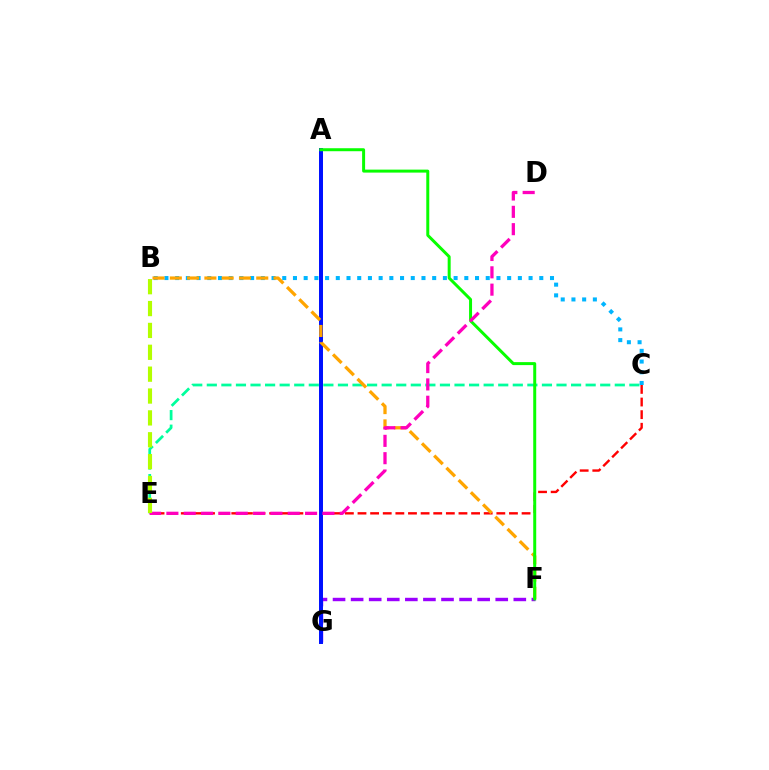{('C', 'E'): [{'color': '#00ff9d', 'line_style': 'dashed', 'thickness': 1.98}, {'color': '#ff0000', 'line_style': 'dashed', 'thickness': 1.71}], ('B', 'C'): [{'color': '#00b5ff', 'line_style': 'dotted', 'thickness': 2.91}], ('F', 'G'): [{'color': '#9b00ff', 'line_style': 'dashed', 'thickness': 2.46}], ('A', 'G'): [{'color': '#0010ff', 'line_style': 'solid', 'thickness': 2.86}], ('B', 'F'): [{'color': '#ffa500', 'line_style': 'dashed', 'thickness': 2.35}], ('A', 'F'): [{'color': '#08ff00', 'line_style': 'solid', 'thickness': 2.15}], ('D', 'E'): [{'color': '#ff00bd', 'line_style': 'dashed', 'thickness': 2.36}], ('B', 'E'): [{'color': '#b3ff00', 'line_style': 'dashed', 'thickness': 2.97}]}